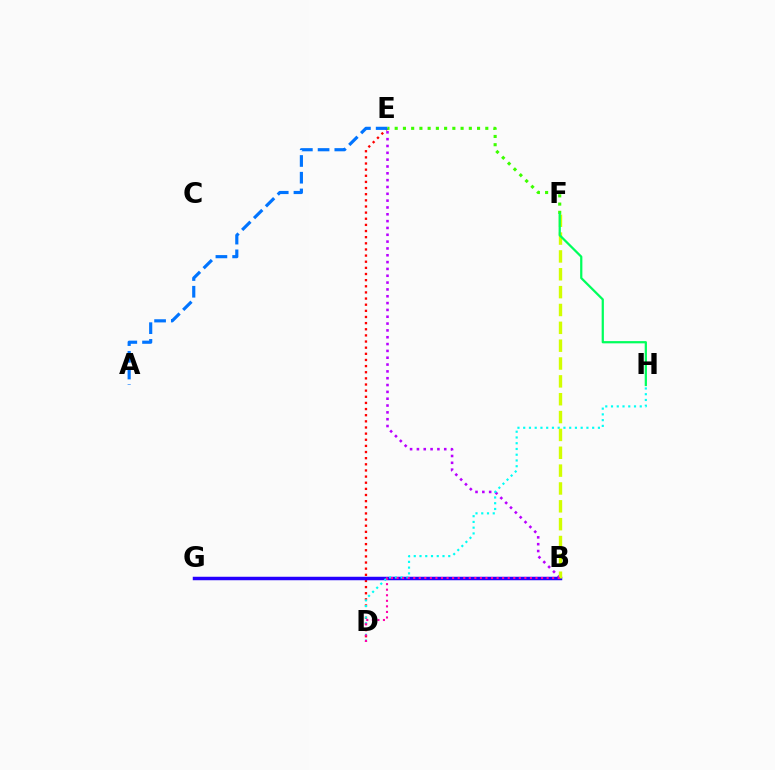{('D', 'E'): [{'color': '#ff0000', 'line_style': 'dotted', 'thickness': 1.67}], ('B', 'G'): [{'color': '#ff9400', 'line_style': 'dotted', 'thickness': 2.05}, {'color': '#2500ff', 'line_style': 'solid', 'thickness': 2.5}], ('B', 'E'): [{'color': '#b900ff', 'line_style': 'dotted', 'thickness': 1.86}], ('A', 'E'): [{'color': '#0074ff', 'line_style': 'dashed', 'thickness': 2.27}], ('E', 'F'): [{'color': '#3dff00', 'line_style': 'dotted', 'thickness': 2.24}], ('D', 'H'): [{'color': '#00fff6', 'line_style': 'dotted', 'thickness': 1.56}], ('B', 'F'): [{'color': '#d1ff00', 'line_style': 'dashed', 'thickness': 2.42}], ('F', 'H'): [{'color': '#00ff5c', 'line_style': 'solid', 'thickness': 1.61}], ('B', 'D'): [{'color': '#ff00ac', 'line_style': 'dotted', 'thickness': 1.51}]}